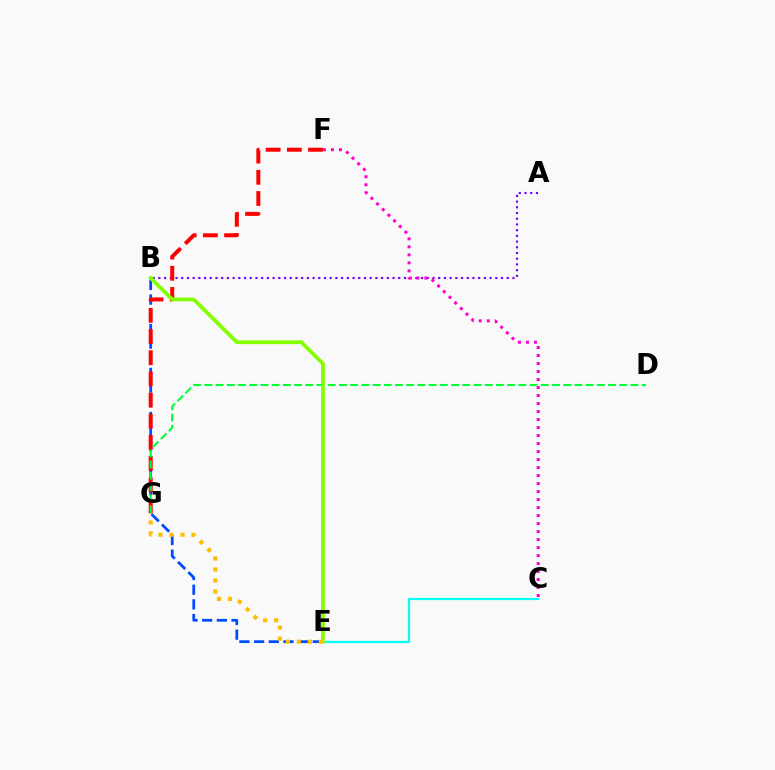{('A', 'B'): [{'color': '#7200ff', 'line_style': 'dotted', 'thickness': 1.55}], ('B', 'E'): [{'color': '#004bff', 'line_style': 'dashed', 'thickness': 1.99}, {'color': '#84ff00', 'line_style': 'solid', 'thickness': 2.71}], ('C', 'F'): [{'color': '#ff00cf', 'line_style': 'dotted', 'thickness': 2.17}], ('F', 'G'): [{'color': '#ff0000', 'line_style': 'dashed', 'thickness': 2.88}], ('C', 'E'): [{'color': '#00fff6', 'line_style': 'solid', 'thickness': 1.58}], ('D', 'G'): [{'color': '#00ff39', 'line_style': 'dashed', 'thickness': 1.52}], ('E', 'G'): [{'color': '#ffbd00', 'line_style': 'dotted', 'thickness': 2.99}]}